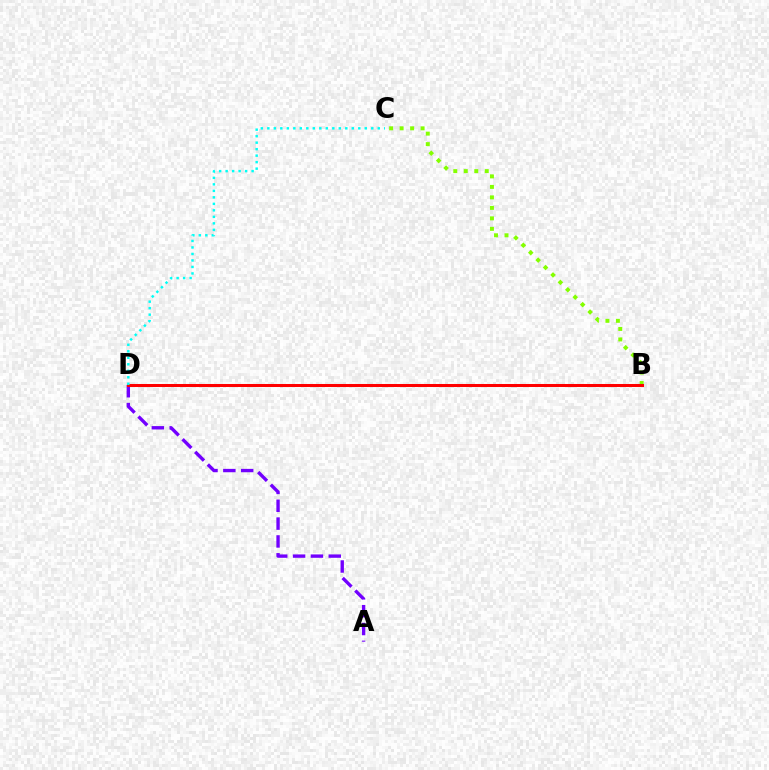{('A', 'D'): [{'color': '#7200ff', 'line_style': 'dashed', 'thickness': 2.42}], ('B', 'C'): [{'color': '#84ff00', 'line_style': 'dotted', 'thickness': 2.85}], ('B', 'D'): [{'color': '#ff0000', 'line_style': 'solid', 'thickness': 2.18}], ('C', 'D'): [{'color': '#00fff6', 'line_style': 'dotted', 'thickness': 1.77}]}